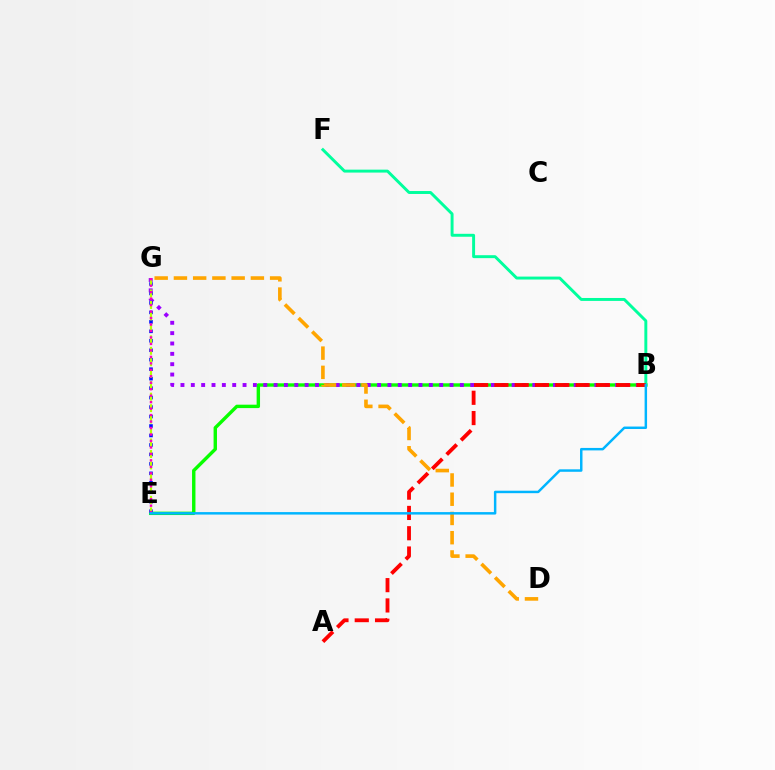{('B', 'E'): [{'color': '#08ff00', 'line_style': 'solid', 'thickness': 2.45}, {'color': '#00b5ff', 'line_style': 'solid', 'thickness': 1.78}], ('B', 'G'): [{'color': '#9b00ff', 'line_style': 'dotted', 'thickness': 2.81}], ('E', 'G'): [{'color': '#0010ff', 'line_style': 'dotted', 'thickness': 2.57}, {'color': '#b3ff00', 'line_style': 'dashed', 'thickness': 1.56}, {'color': '#ff00bd', 'line_style': 'dotted', 'thickness': 1.76}], ('B', 'F'): [{'color': '#00ff9d', 'line_style': 'solid', 'thickness': 2.11}], ('A', 'B'): [{'color': '#ff0000', 'line_style': 'dashed', 'thickness': 2.76}], ('D', 'G'): [{'color': '#ffa500', 'line_style': 'dashed', 'thickness': 2.61}]}